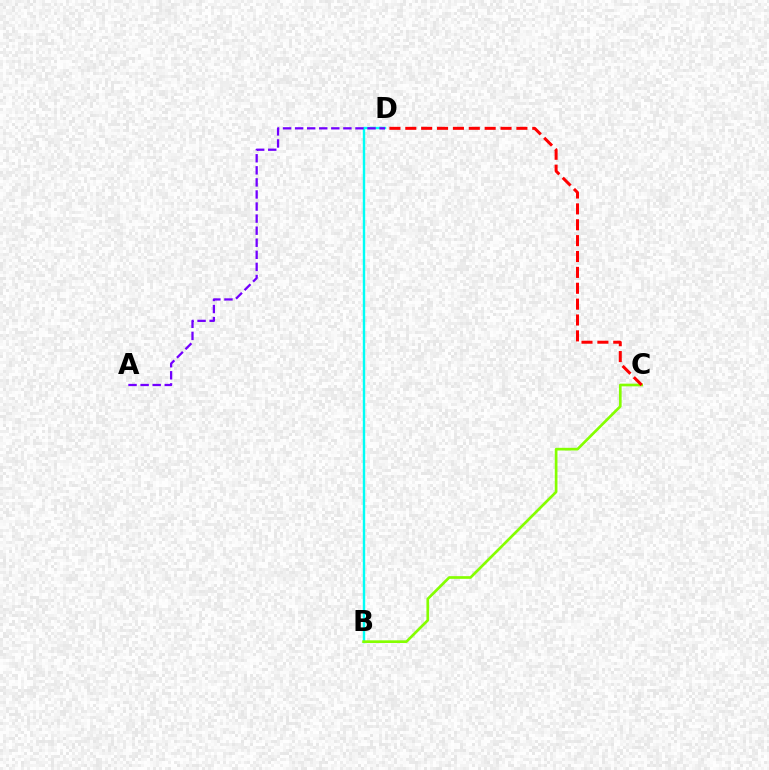{('B', 'D'): [{'color': '#00fff6', 'line_style': 'solid', 'thickness': 1.73}], ('B', 'C'): [{'color': '#84ff00', 'line_style': 'solid', 'thickness': 1.93}], ('C', 'D'): [{'color': '#ff0000', 'line_style': 'dashed', 'thickness': 2.16}], ('A', 'D'): [{'color': '#7200ff', 'line_style': 'dashed', 'thickness': 1.64}]}